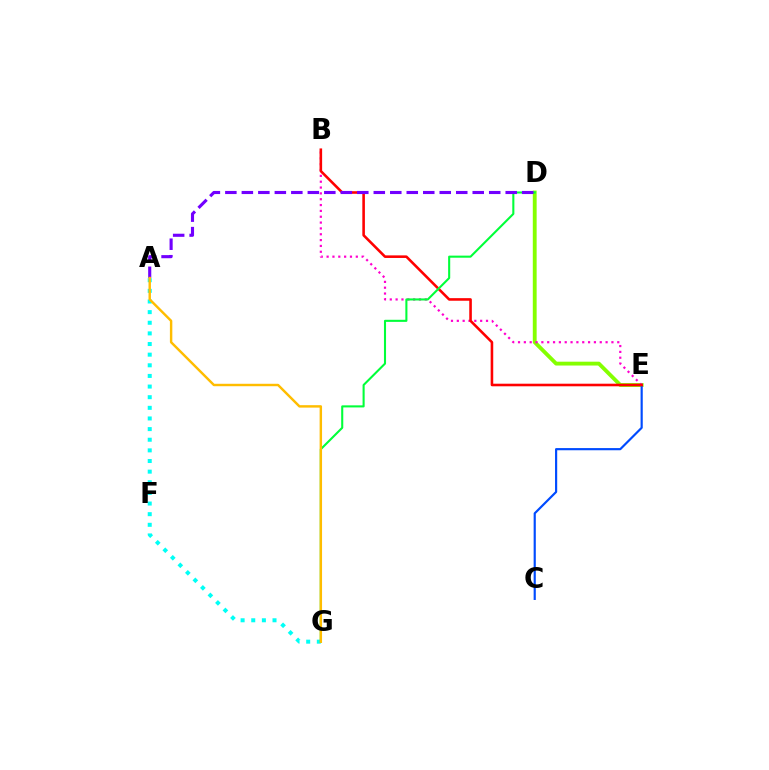{('D', 'E'): [{'color': '#84ff00', 'line_style': 'solid', 'thickness': 2.77}], ('A', 'G'): [{'color': '#00fff6', 'line_style': 'dotted', 'thickness': 2.89}, {'color': '#ffbd00', 'line_style': 'solid', 'thickness': 1.75}], ('C', 'E'): [{'color': '#004bff', 'line_style': 'solid', 'thickness': 1.56}], ('B', 'E'): [{'color': '#ff00cf', 'line_style': 'dotted', 'thickness': 1.59}, {'color': '#ff0000', 'line_style': 'solid', 'thickness': 1.86}], ('D', 'G'): [{'color': '#00ff39', 'line_style': 'solid', 'thickness': 1.5}], ('A', 'D'): [{'color': '#7200ff', 'line_style': 'dashed', 'thickness': 2.24}]}